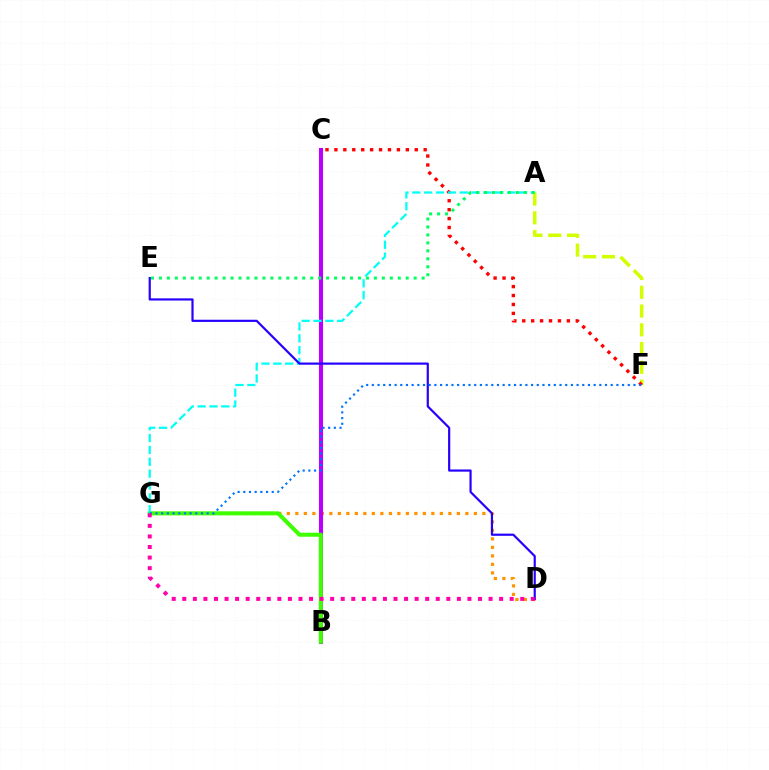{('D', 'G'): [{'color': '#ff9400', 'line_style': 'dotted', 'thickness': 2.31}, {'color': '#ff00ac', 'line_style': 'dotted', 'thickness': 2.87}], ('B', 'C'): [{'color': '#b900ff', 'line_style': 'solid', 'thickness': 2.94}], ('A', 'F'): [{'color': '#d1ff00', 'line_style': 'dashed', 'thickness': 2.55}], ('C', 'F'): [{'color': '#ff0000', 'line_style': 'dotted', 'thickness': 2.43}], ('B', 'G'): [{'color': '#3dff00', 'line_style': 'solid', 'thickness': 2.9}], ('A', 'G'): [{'color': '#00fff6', 'line_style': 'dashed', 'thickness': 1.61}], ('A', 'E'): [{'color': '#00ff5c', 'line_style': 'dotted', 'thickness': 2.16}], ('D', 'E'): [{'color': '#2500ff', 'line_style': 'solid', 'thickness': 1.57}], ('F', 'G'): [{'color': '#0074ff', 'line_style': 'dotted', 'thickness': 1.55}]}